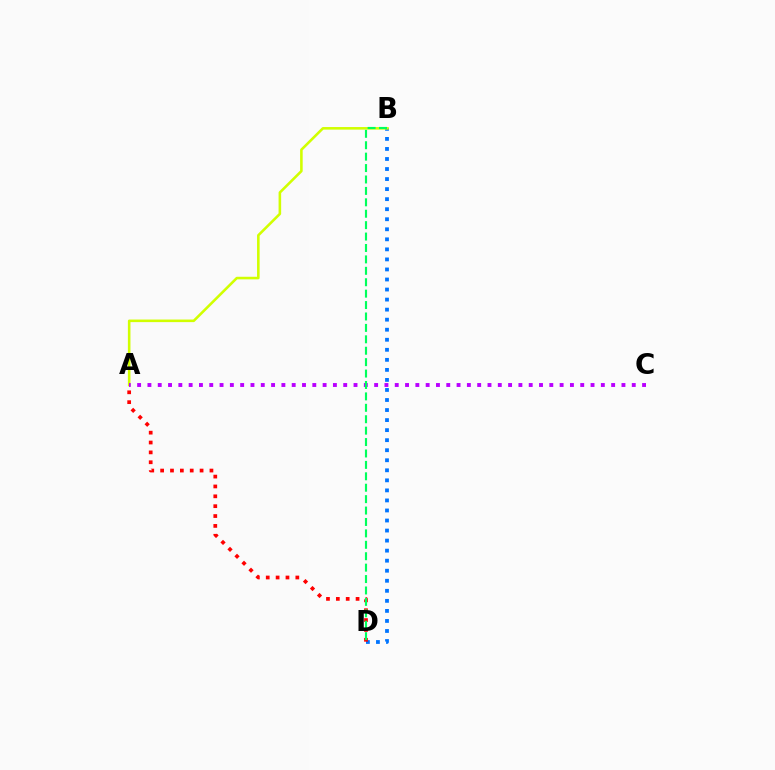{('B', 'D'): [{'color': '#0074ff', 'line_style': 'dotted', 'thickness': 2.73}, {'color': '#00ff5c', 'line_style': 'dashed', 'thickness': 1.55}], ('A', 'B'): [{'color': '#d1ff00', 'line_style': 'solid', 'thickness': 1.86}], ('A', 'D'): [{'color': '#ff0000', 'line_style': 'dotted', 'thickness': 2.68}], ('A', 'C'): [{'color': '#b900ff', 'line_style': 'dotted', 'thickness': 2.8}]}